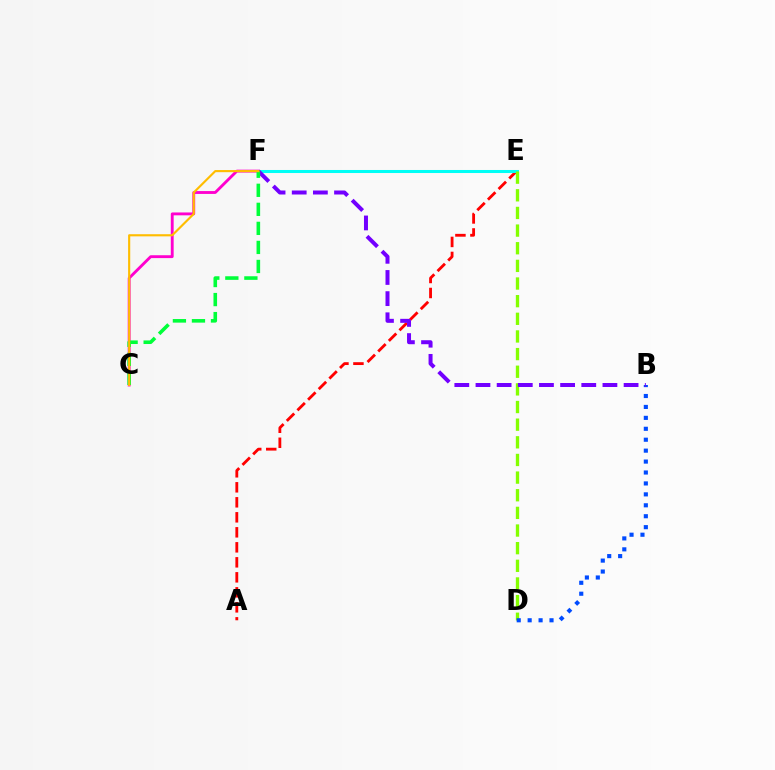{('A', 'E'): [{'color': '#ff0000', 'line_style': 'dashed', 'thickness': 2.04}], ('E', 'F'): [{'color': '#00fff6', 'line_style': 'solid', 'thickness': 2.19}], ('D', 'E'): [{'color': '#84ff00', 'line_style': 'dashed', 'thickness': 2.4}], ('B', 'D'): [{'color': '#004bff', 'line_style': 'dotted', 'thickness': 2.97}], ('C', 'F'): [{'color': '#ff00cf', 'line_style': 'solid', 'thickness': 2.06}, {'color': '#00ff39', 'line_style': 'dashed', 'thickness': 2.59}, {'color': '#ffbd00', 'line_style': 'solid', 'thickness': 1.54}], ('B', 'F'): [{'color': '#7200ff', 'line_style': 'dashed', 'thickness': 2.87}]}